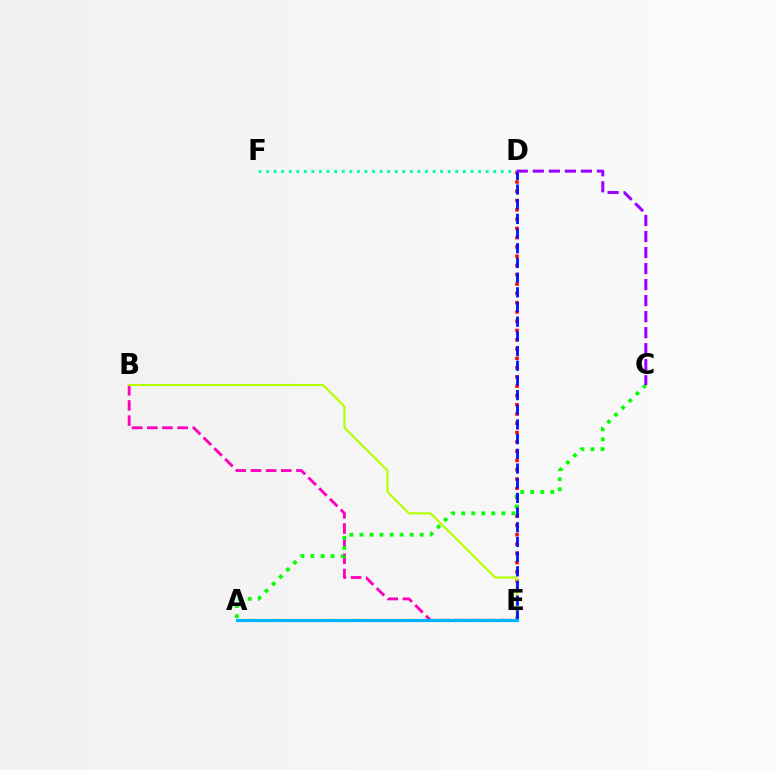{('B', 'E'): [{'color': '#ff00bd', 'line_style': 'dashed', 'thickness': 2.06}, {'color': '#b3ff00', 'line_style': 'solid', 'thickness': 1.53}], ('D', 'E'): [{'color': '#ff0000', 'line_style': 'dotted', 'thickness': 2.52}, {'color': '#0010ff', 'line_style': 'dashed', 'thickness': 1.99}], ('A', 'C'): [{'color': '#08ff00', 'line_style': 'dotted', 'thickness': 2.73}], ('D', 'F'): [{'color': '#00ff9d', 'line_style': 'dotted', 'thickness': 2.06}], ('A', 'E'): [{'color': '#ffa500', 'line_style': 'dashed', 'thickness': 1.56}, {'color': '#00b5ff', 'line_style': 'solid', 'thickness': 2.28}], ('C', 'D'): [{'color': '#9b00ff', 'line_style': 'dashed', 'thickness': 2.18}]}